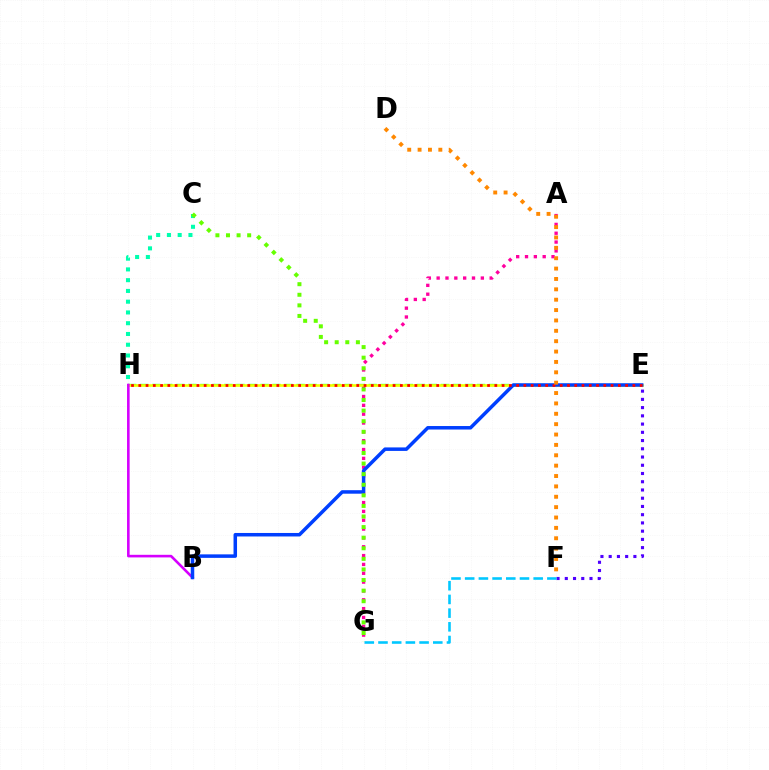{('A', 'G'): [{'color': '#ff00a0', 'line_style': 'dotted', 'thickness': 2.4}], ('E', 'H'): [{'color': '#00ff27', 'line_style': 'dashed', 'thickness': 1.63}, {'color': '#eeff00', 'line_style': 'solid', 'thickness': 1.9}, {'color': '#ff0000', 'line_style': 'dotted', 'thickness': 1.97}], ('C', 'H'): [{'color': '#00ffaf', 'line_style': 'dotted', 'thickness': 2.92}], ('B', 'H'): [{'color': '#d600ff', 'line_style': 'solid', 'thickness': 1.88}], ('B', 'E'): [{'color': '#003fff', 'line_style': 'solid', 'thickness': 2.52}], ('C', 'G'): [{'color': '#66ff00', 'line_style': 'dotted', 'thickness': 2.88}], ('E', 'F'): [{'color': '#4f00ff', 'line_style': 'dotted', 'thickness': 2.24}], ('F', 'G'): [{'color': '#00c7ff', 'line_style': 'dashed', 'thickness': 1.86}], ('D', 'F'): [{'color': '#ff8800', 'line_style': 'dotted', 'thickness': 2.82}]}